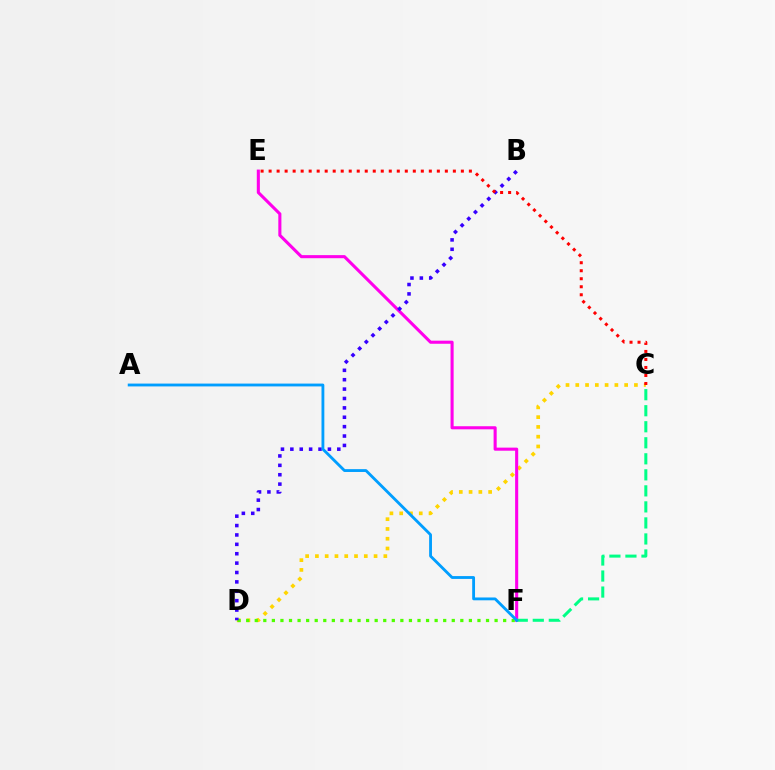{('C', 'D'): [{'color': '#ffd500', 'line_style': 'dotted', 'thickness': 2.66}], ('E', 'F'): [{'color': '#ff00ed', 'line_style': 'solid', 'thickness': 2.22}], ('D', 'F'): [{'color': '#4fff00', 'line_style': 'dotted', 'thickness': 2.33}], ('C', 'F'): [{'color': '#00ff86', 'line_style': 'dashed', 'thickness': 2.18}], ('B', 'D'): [{'color': '#3700ff', 'line_style': 'dotted', 'thickness': 2.55}], ('A', 'F'): [{'color': '#009eff', 'line_style': 'solid', 'thickness': 2.04}], ('C', 'E'): [{'color': '#ff0000', 'line_style': 'dotted', 'thickness': 2.18}]}